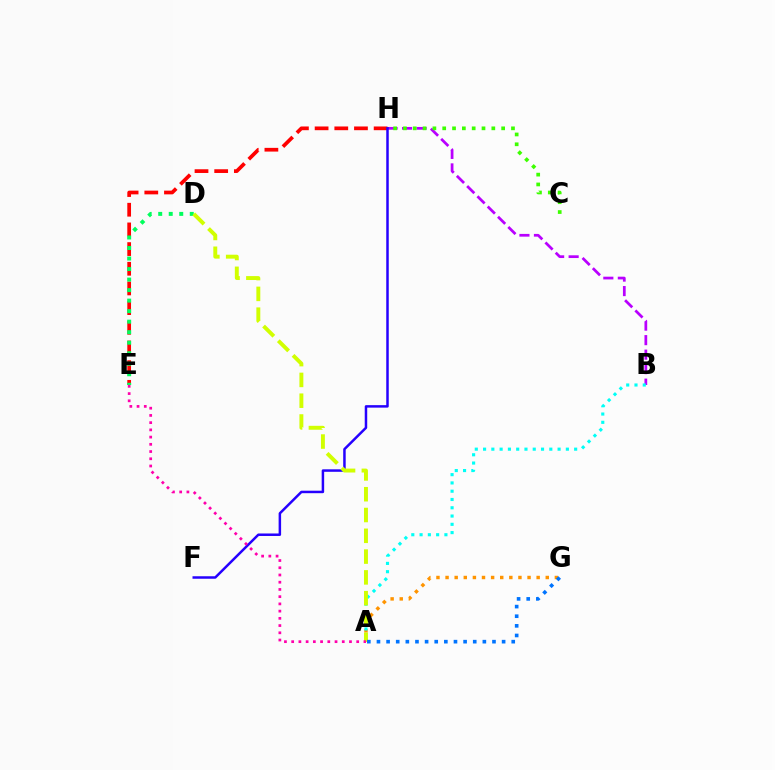{('B', 'H'): [{'color': '#b900ff', 'line_style': 'dashed', 'thickness': 1.97}], ('A', 'G'): [{'color': '#ff9400', 'line_style': 'dotted', 'thickness': 2.47}, {'color': '#0074ff', 'line_style': 'dotted', 'thickness': 2.62}], ('E', 'H'): [{'color': '#ff0000', 'line_style': 'dashed', 'thickness': 2.67}], ('D', 'E'): [{'color': '#00ff5c', 'line_style': 'dotted', 'thickness': 2.86}], ('C', 'H'): [{'color': '#3dff00', 'line_style': 'dotted', 'thickness': 2.67}], ('F', 'H'): [{'color': '#2500ff', 'line_style': 'solid', 'thickness': 1.79}], ('A', 'B'): [{'color': '#00fff6', 'line_style': 'dotted', 'thickness': 2.25}], ('A', 'D'): [{'color': '#d1ff00', 'line_style': 'dashed', 'thickness': 2.82}], ('A', 'E'): [{'color': '#ff00ac', 'line_style': 'dotted', 'thickness': 1.96}]}